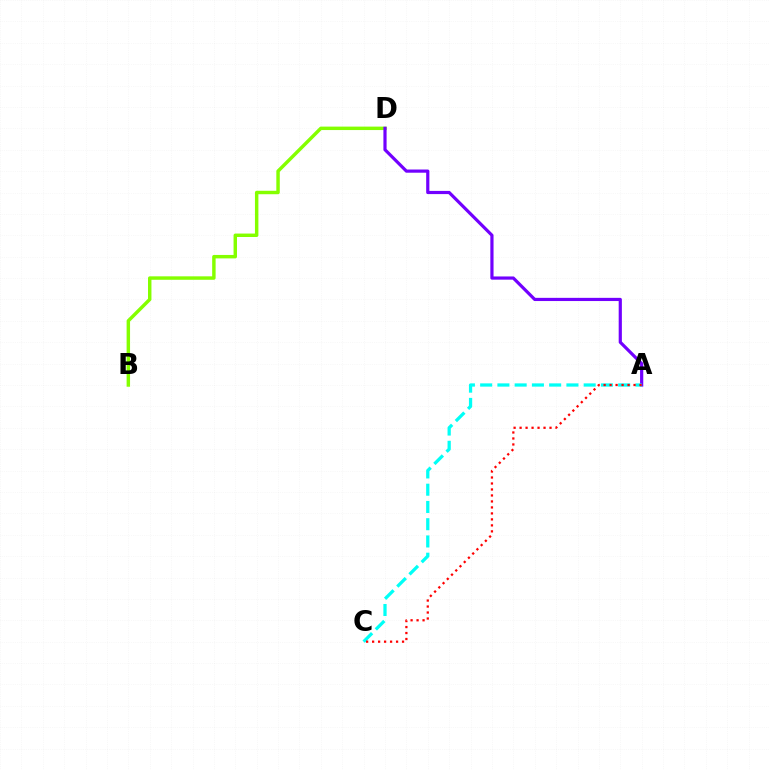{('B', 'D'): [{'color': '#84ff00', 'line_style': 'solid', 'thickness': 2.48}], ('A', 'D'): [{'color': '#7200ff', 'line_style': 'solid', 'thickness': 2.3}], ('A', 'C'): [{'color': '#00fff6', 'line_style': 'dashed', 'thickness': 2.34}, {'color': '#ff0000', 'line_style': 'dotted', 'thickness': 1.63}]}